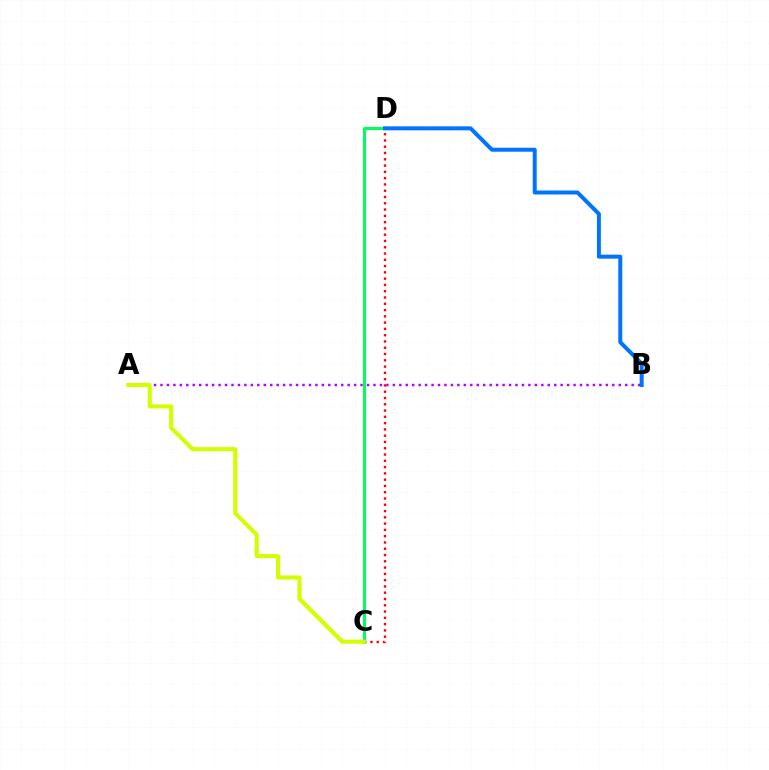{('A', 'B'): [{'color': '#b900ff', 'line_style': 'dotted', 'thickness': 1.75}], ('C', 'D'): [{'color': '#ff0000', 'line_style': 'dotted', 'thickness': 1.71}, {'color': '#00ff5c', 'line_style': 'solid', 'thickness': 2.23}], ('A', 'C'): [{'color': '#d1ff00', 'line_style': 'solid', 'thickness': 2.94}], ('B', 'D'): [{'color': '#0074ff', 'line_style': 'solid', 'thickness': 2.87}]}